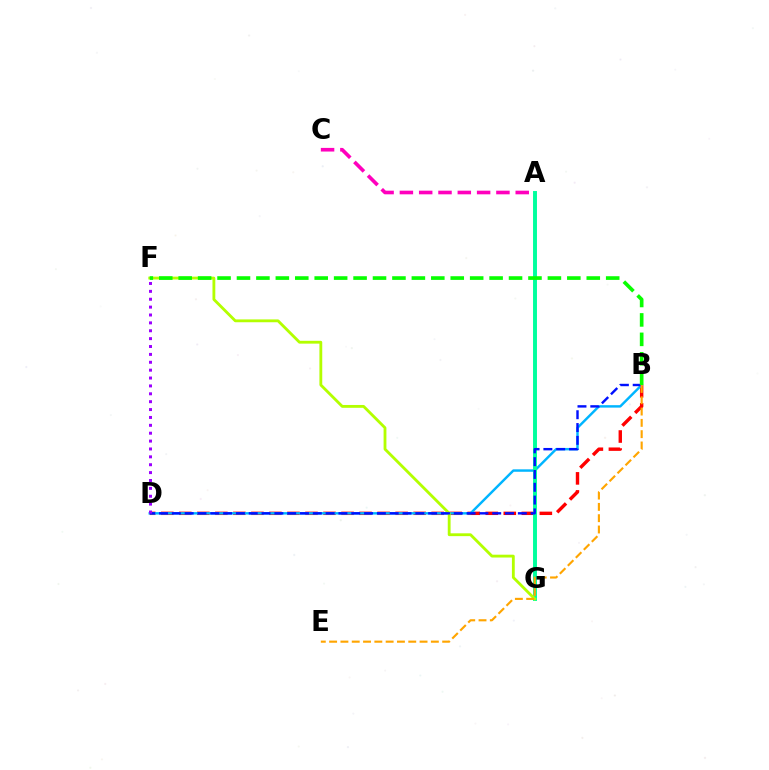{('B', 'D'): [{'color': '#ff0000', 'line_style': 'dashed', 'thickness': 2.45}, {'color': '#00b5ff', 'line_style': 'solid', 'thickness': 1.76}, {'color': '#0010ff', 'line_style': 'dashed', 'thickness': 1.74}], ('A', 'C'): [{'color': '#ff00bd', 'line_style': 'dashed', 'thickness': 2.62}], ('A', 'G'): [{'color': '#00ff9d', 'line_style': 'solid', 'thickness': 2.83}], ('F', 'G'): [{'color': '#b3ff00', 'line_style': 'solid', 'thickness': 2.04}], ('B', 'F'): [{'color': '#08ff00', 'line_style': 'dashed', 'thickness': 2.64}], ('B', 'E'): [{'color': '#ffa500', 'line_style': 'dashed', 'thickness': 1.54}], ('D', 'F'): [{'color': '#9b00ff', 'line_style': 'dotted', 'thickness': 2.14}]}